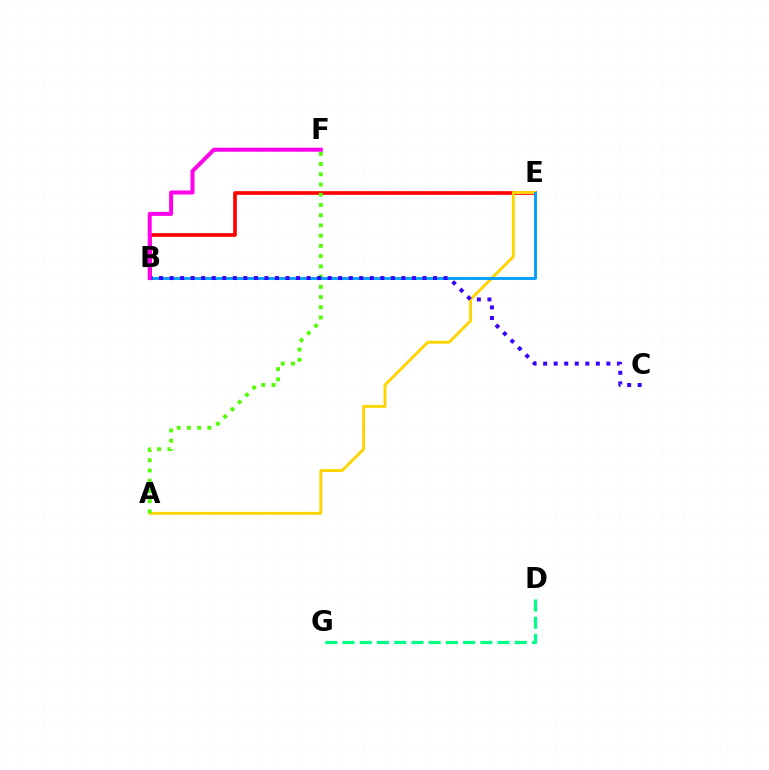{('B', 'E'): [{'color': '#ff0000', 'line_style': 'solid', 'thickness': 2.64}, {'color': '#009eff', 'line_style': 'solid', 'thickness': 2.06}], ('A', 'E'): [{'color': '#ffd500', 'line_style': 'solid', 'thickness': 2.1}], ('A', 'F'): [{'color': '#4fff00', 'line_style': 'dotted', 'thickness': 2.78}], ('B', 'C'): [{'color': '#3700ff', 'line_style': 'dotted', 'thickness': 2.86}], ('B', 'F'): [{'color': '#ff00ed', 'line_style': 'solid', 'thickness': 2.87}], ('D', 'G'): [{'color': '#00ff86', 'line_style': 'dashed', 'thickness': 2.34}]}